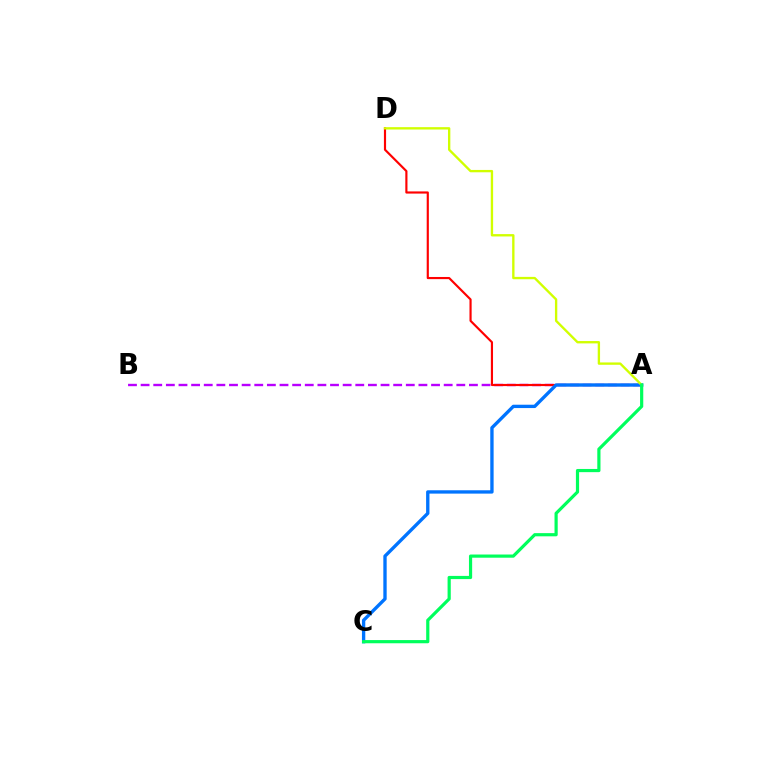{('A', 'B'): [{'color': '#b900ff', 'line_style': 'dashed', 'thickness': 1.72}], ('A', 'D'): [{'color': '#ff0000', 'line_style': 'solid', 'thickness': 1.56}, {'color': '#d1ff00', 'line_style': 'solid', 'thickness': 1.69}], ('A', 'C'): [{'color': '#0074ff', 'line_style': 'solid', 'thickness': 2.41}, {'color': '#00ff5c', 'line_style': 'solid', 'thickness': 2.29}]}